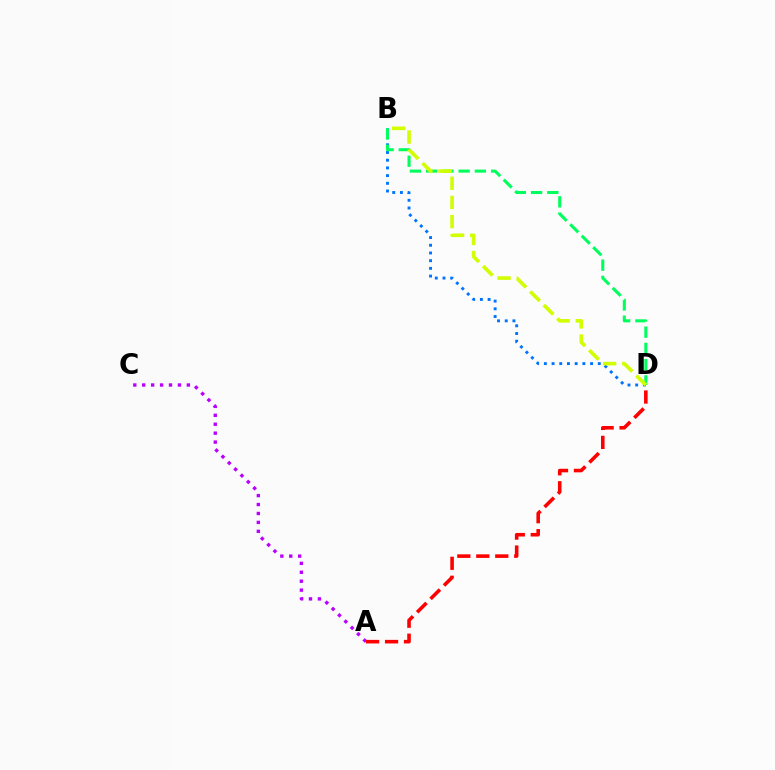{('A', 'C'): [{'color': '#b900ff', 'line_style': 'dotted', 'thickness': 2.43}], ('B', 'D'): [{'color': '#0074ff', 'line_style': 'dotted', 'thickness': 2.09}, {'color': '#00ff5c', 'line_style': 'dashed', 'thickness': 2.21}, {'color': '#d1ff00', 'line_style': 'dashed', 'thickness': 2.6}], ('A', 'D'): [{'color': '#ff0000', 'line_style': 'dashed', 'thickness': 2.58}]}